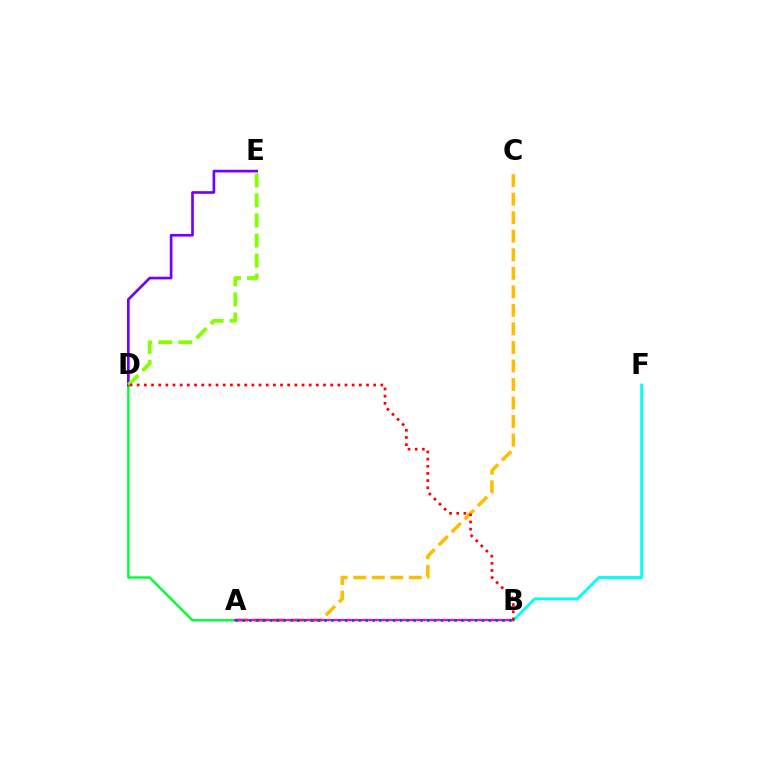{('A', 'D'): [{'color': '#00ff39', 'line_style': 'solid', 'thickness': 1.74}], ('A', 'C'): [{'color': '#ffbd00', 'line_style': 'dashed', 'thickness': 2.52}], ('B', 'F'): [{'color': '#00fff6', 'line_style': 'solid', 'thickness': 2.06}], ('D', 'E'): [{'color': '#7200ff', 'line_style': 'solid', 'thickness': 1.92}, {'color': '#84ff00', 'line_style': 'dashed', 'thickness': 2.73}], ('A', 'B'): [{'color': '#ff00cf', 'line_style': 'solid', 'thickness': 1.56}, {'color': '#004bff', 'line_style': 'dotted', 'thickness': 1.86}], ('B', 'D'): [{'color': '#ff0000', 'line_style': 'dotted', 'thickness': 1.95}]}